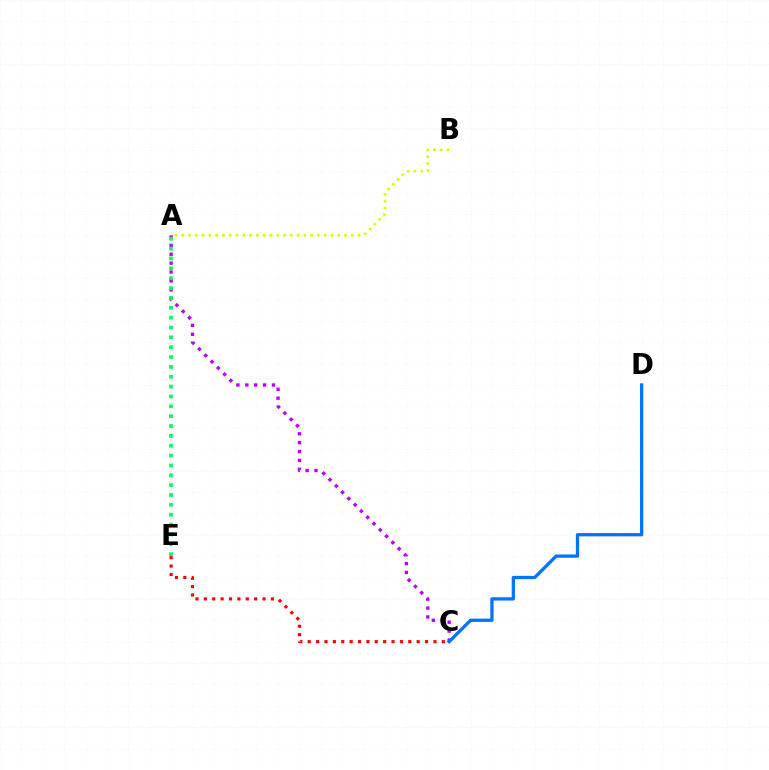{('A', 'C'): [{'color': '#b900ff', 'line_style': 'dotted', 'thickness': 2.41}], ('C', 'D'): [{'color': '#0074ff', 'line_style': 'solid', 'thickness': 2.36}], ('A', 'E'): [{'color': '#00ff5c', 'line_style': 'dotted', 'thickness': 2.68}], ('C', 'E'): [{'color': '#ff0000', 'line_style': 'dotted', 'thickness': 2.28}], ('A', 'B'): [{'color': '#d1ff00', 'line_style': 'dotted', 'thickness': 1.84}]}